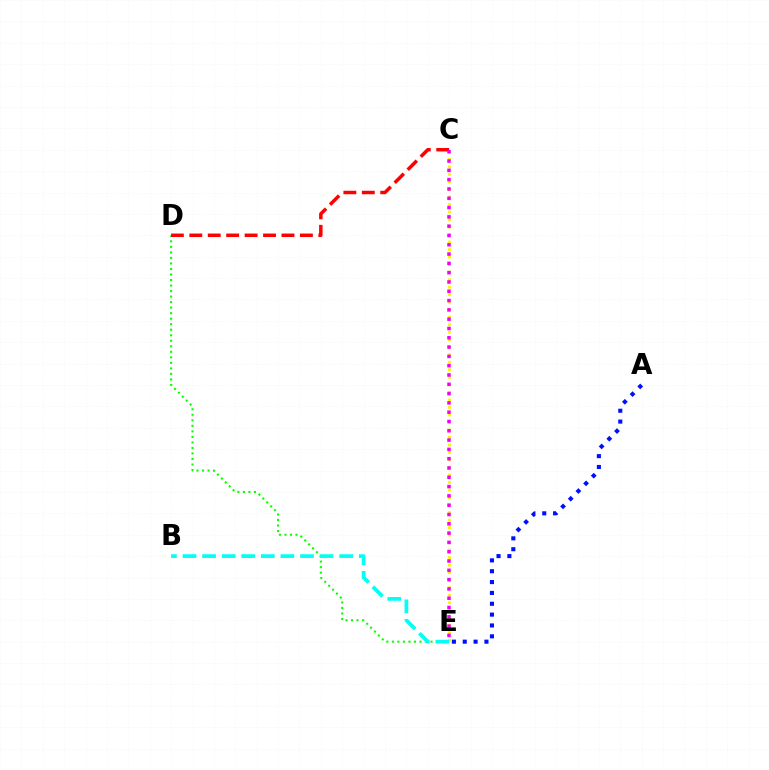{('D', 'E'): [{'color': '#08ff00', 'line_style': 'dotted', 'thickness': 1.5}], ('C', 'E'): [{'color': '#fcf500', 'line_style': 'dotted', 'thickness': 2.04}, {'color': '#ee00ff', 'line_style': 'dotted', 'thickness': 2.53}], ('C', 'D'): [{'color': '#ff0000', 'line_style': 'dashed', 'thickness': 2.5}], ('B', 'E'): [{'color': '#00fff6', 'line_style': 'dashed', 'thickness': 2.66}], ('A', 'E'): [{'color': '#0010ff', 'line_style': 'dotted', 'thickness': 2.95}]}